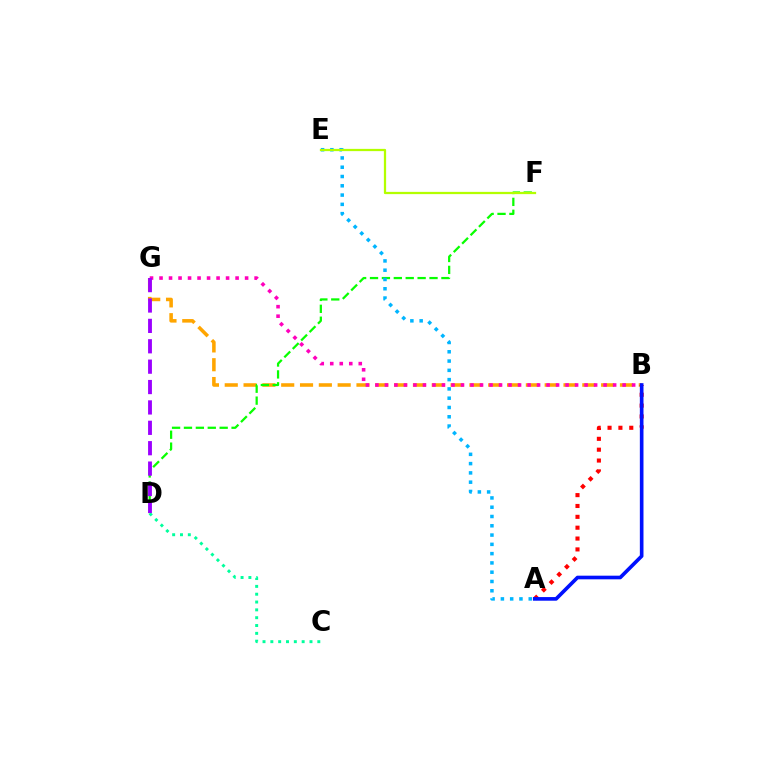{('B', 'G'): [{'color': '#ffa500', 'line_style': 'dashed', 'thickness': 2.56}, {'color': '#ff00bd', 'line_style': 'dotted', 'thickness': 2.58}], ('D', 'F'): [{'color': '#08ff00', 'line_style': 'dashed', 'thickness': 1.62}], ('A', 'E'): [{'color': '#00b5ff', 'line_style': 'dotted', 'thickness': 2.52}], ('A', 'B'): [{'color': '#ff0000', 'line_style': 'dotted', 'thickness': 2.95}, {'color': '#0010ff', 'line_style': 'solid', 'thickness': 2.62}], ('C', 'D'): [{'color': '#00ff9d', 'line_style': 'dotted', 'thickness': 2.13}], ('E', 'F'): [{'color': '#b3ff00', 'line_style': 'solid', 'thickness': 1.63}], ('D', 'G'): [{'color': '#9b00ff', 'line_style': 'dashed', 'thickness': 2.77}]}